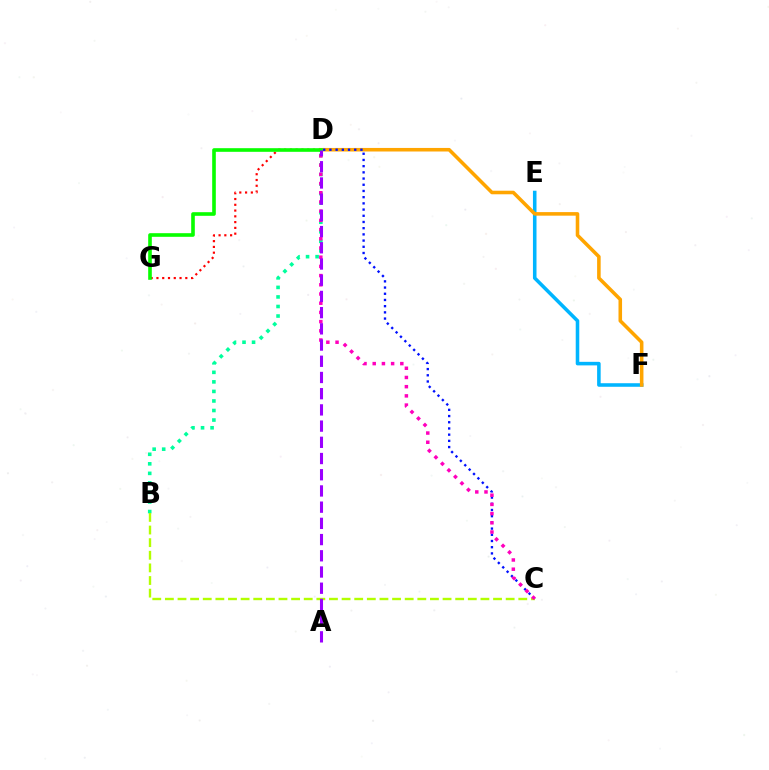{('E', 'F'): [{'color': '#00b5ff', 'line_style': 'solid', 'thickness': 2.56}], ('D', 'G'): [{'color': '#ff0000', 'line_style': 'dotted', 'thickness': 1.57}, {'color': '#08ff00', 'line_style': 'solid', 'thickness': 2.61}], ('D', 'F'): [{'color': '#ffa500', 'line_style': 'solid', 'thickness': 2.56}], ('C', 'D'): [{'color': '#0010ff', 'line_style': 'dotted', 'thickness': 1.69}, {'color': '#ff00bd', 'line_style': 'dotted', 'thickness': 2.5}], ('B', 'D'): [{'color': '#00ff9d', 'line_style': 'dotted', 'thickness': 2.59}], ('B', 'C'): [{'color': '#b3ff00', 'line_style': 'dashed', 'thickness': 1.71}], ('A', 'D'): [{'color': '#9b00ff', 'line_style': 'dashed', 'thickness': 2.2}]}